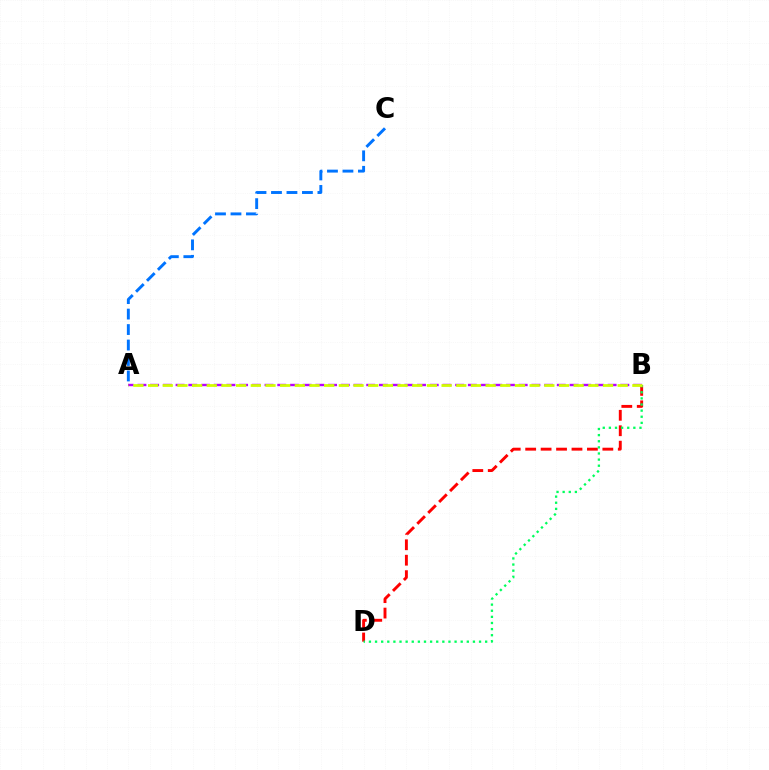{('B', 'D'): [{'color': '#ff0000', 'line_style': 'dashed', 'thickness': 2.1}, {'color': '#00ff5c', 'line_style': 'dotted', 'thickness': 1.66}], ('A', 'B'): [{'color': '#b900ff', 'line_style': 'dashed', 'thickness': 1.73}, {'color': '#d1ff00', 'line_style': 'dashed', 'thickness': 1.99}], ('A', 'C'): [{'color': '#0074ff', 'line_style': 'dashed', 'thickness': 2.1}]}